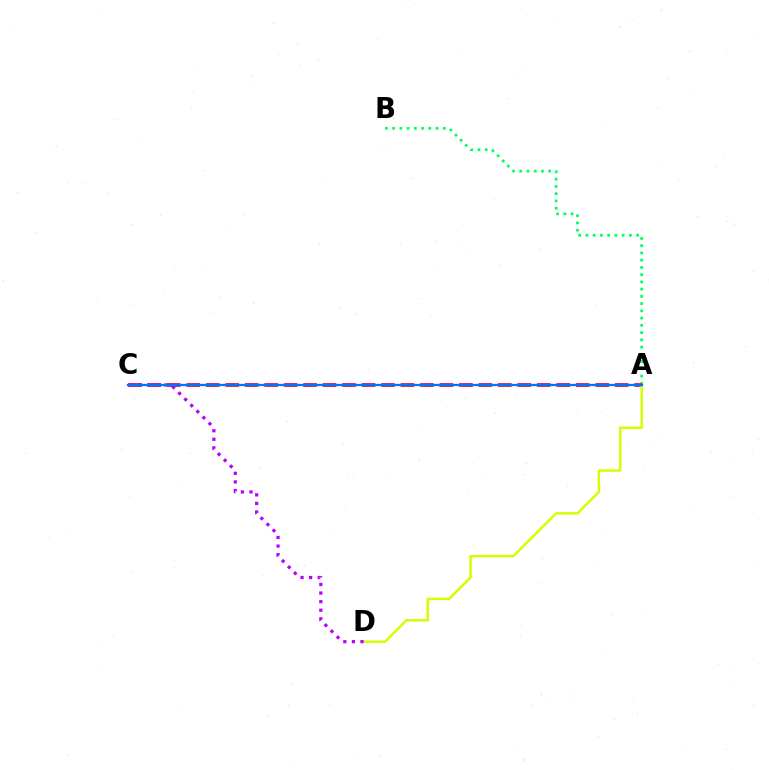{('A', 'B'): [{'color': '#00ff5c', 'line_style': 'dotted', 'thickness': 1.97}], ('A', 'C'): [{'color': '#ff0000', 'line_style': 'dashed', 'thickness': 2.65}, {'color': '#0074ff', 'line_style': 'solid', 'thickness': 1.65}], ('A', 'D'): [{'color': '#d1ff00', 'line_style': 'solid', 'thickness': 1.75}], ('C', 'D'): [{'color': '#b900ff', 'line_style': 'dotted', 'thickness': 2.33}]}